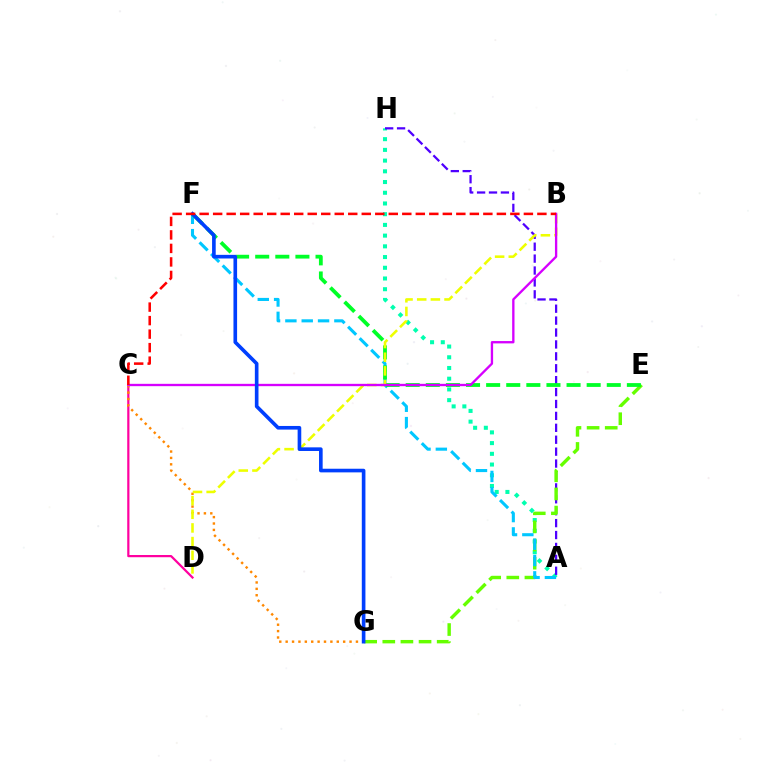{('C', 'D'): [{'color': '#ff00a0', 'line_style': 'solid', 'thickness': 1.6}], ('C', 'G'): [{'color': '#ff8800', 'line_style': 'dotted', 'thickness': 1.74}], ('A', 'H'): [{'color': '#00ffaf', 'line_style': 'dotted', 'thickness': 2.91}, {'color': '#4f00ff', 'line_style': 'dashed', 'thickness': 1.62}], ('E', 'G'): [{'color': '#66ff00', 'line_style': 'dashed', 'thickness': 2.46}], ('A', 'F'): [{'color': '#00c7ff', 'line_style': 'dashed', 'thickness': 2.22}], ('E', 'F'): [{'color': '#00ff27', 'line_style': 'dashed', 'thickness': 2.73}], ('B', 'D'): [{'color': '#eeff00', 'line_style': 'dashed', 'thickness': 1.86}], ('B', 'C'): [{'color': '#d600ff', 'line_style': 'solid', 'thickness': 1.68}, {'color': '#ff0000', 'line_style': 'dashed', 'thickness': 1.84}], ('F', 'G'): [{'color': '#003fff', 'line_style': 'solid', 'thickness': 2.62}]}